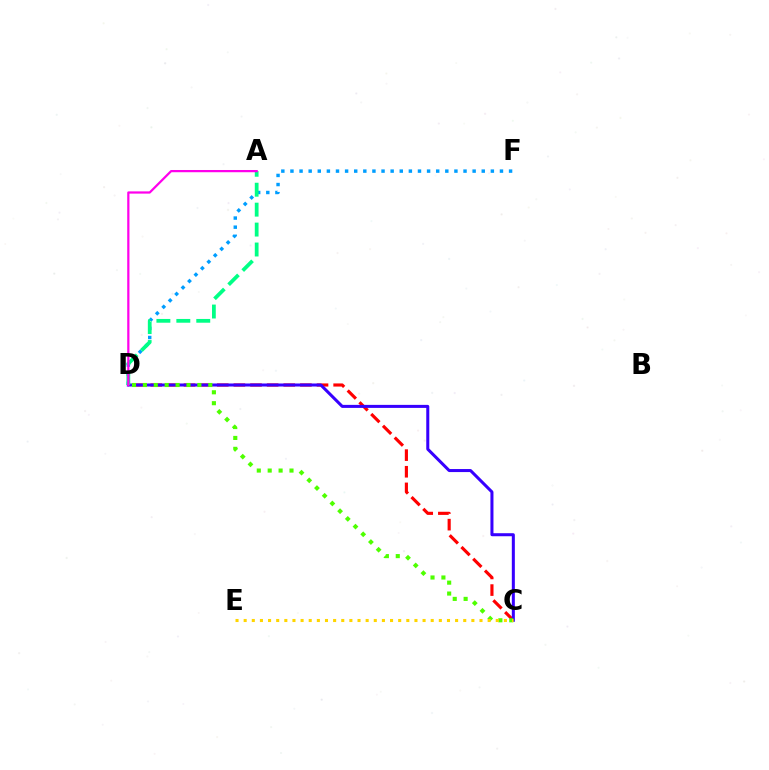{('C', 'D'): [{'color': '#ff0000', 'line_style': 'dashed', 'thickness': 2.26}, {'color': '#3700ff', 'line_style': 'solid', 'thickness': 2.18}, {'color': '#4fff00', 'line_style': 'dotted', 'thickness': 2.96}], ('D', 'F'): [{'color': '#009eff', 'line_style': 'dotted', 'thickness': 2.48}], ('A', 'D'): [{'color': '#00ff86', 'line_style': 'dashed', 'thickness': 2.71}, {'color': '#ff00ed', 'line_style': 'solid', 'thickness': 1.61}], ('C', 'E'): [{'color': '#ffd500', 'line_style': 'dotted', 'thickness': 2.21}]}